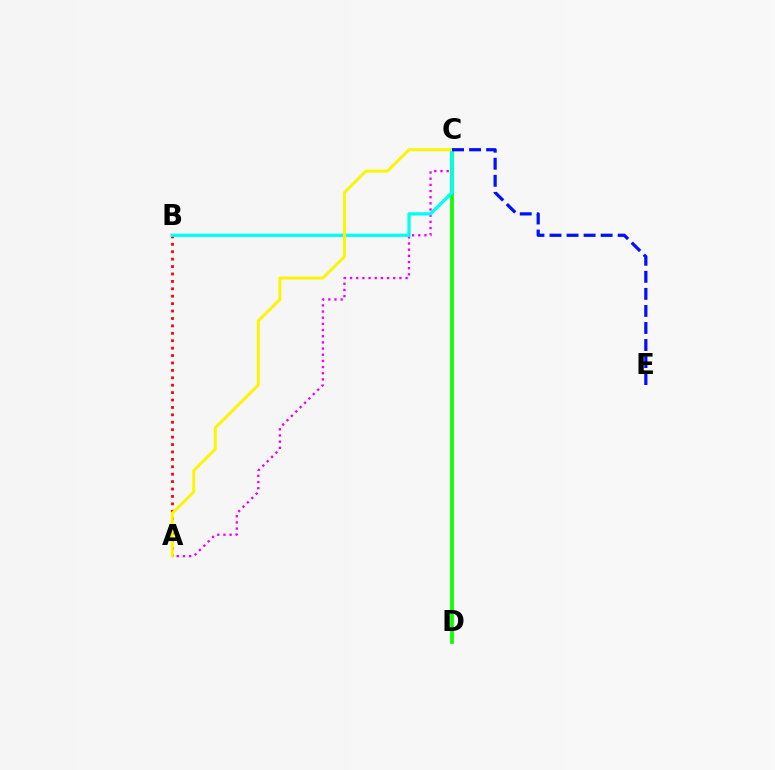{('A', 'B'): [{'color': '#ff0000', 'line_style': 'dotted', 'thickness': 2.01}], ('A', 'C'): [{'color': '#ee00ff', 'line_style': 'dotted', 'thickness': 1.68}, {'color': '#fcf500', 'line_style': 'solid', 'thickness': 2.12}], ('C', 'D'): [{'color': '#08ff00', 'line_style': 'solid', 'thickness': 2.67}], ('B', 'C'): [{'color': '#00fff6', 'line_style': 'solid', 'thickness': 2.38}], ('C', 'E'): [{'color': '#0010ff', 'line_style': 'dashed', 'thickness': 2.32}]}